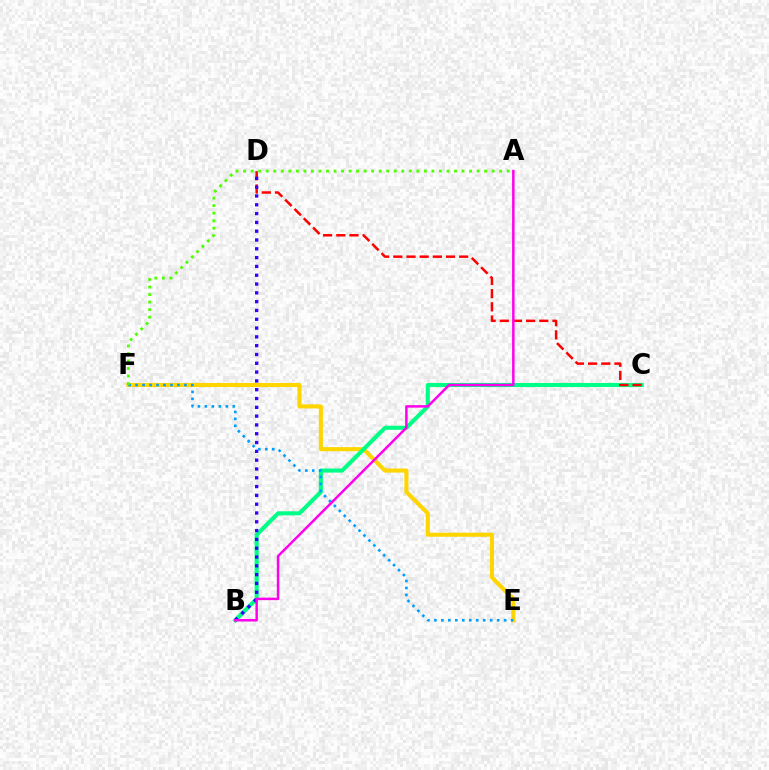{('E', 'F'): [{'color': '#ffd500', 'line_style': 'solid', 'thickness': 2.94}, {'color': '#009eff', 'line_style': 'dotted', 'thickness': 1.89}], ('B', 'C'): [{'color': '#00ff86', 'line_style': 'solid', 'thickness': 2.94}], ('C', 'D'): [{'color': '#ff0000', 'line_style': 'dashed', 'thickness': 1.79}], ('B', 'D'): [{'color': '#3700ff', 'line_style': 'dotted', 'thickness': 2.39}], ('A', 'F'): [{'color': '#4fff00', 'line_style': 'dotted', 'thickness': 2.05}], ('A', 'B'): [{'color': '#ff00ed', 'line_style': 'solid', 'thickness': 1.78}]}